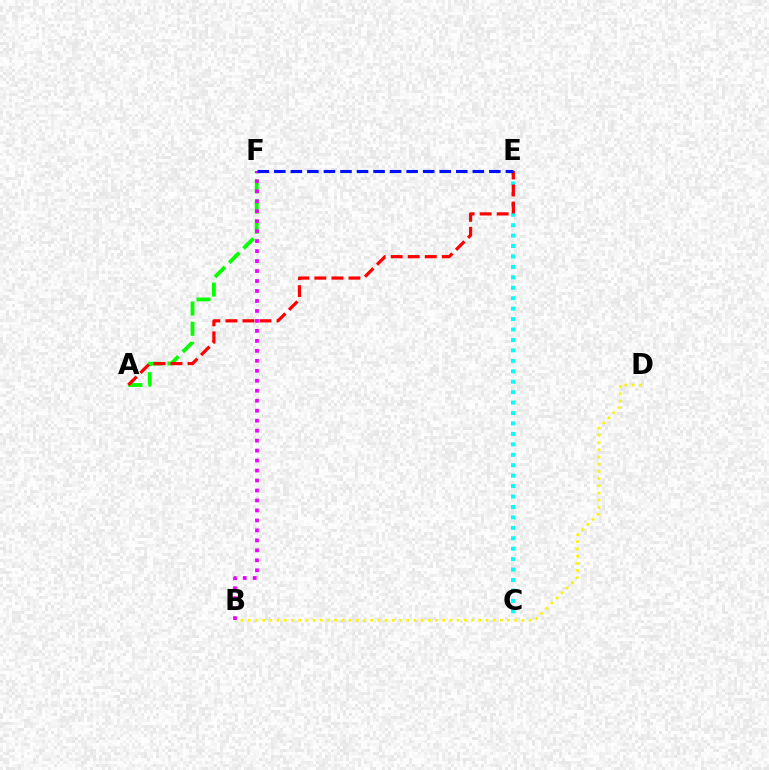{('A', 'F'): [{'color': '#08ff00', 'line_style': 'dashed', 'thickness': 2.74}], ('C', 'E'): [{'color': '#00fff6', 'line_style': 'dotted', 'thickness': 2.84}], ('A', 'E'): [{'color': '#ff0000', 'line_style': 'dashed', 'thickness': 2.31}], ('B', 'D'): [{'color': '#fcf500', 'line_style': 'dotted', 'thickness': 1.96}], ('B', 'F'): [{'color': '#ee00ff', 'line_style': 'dotted', 'thickness': 2.71}], ('E', 'F'): [{'color': '#0010ff', 'line_style': 'dashed', 'thickness': 2.25}]}